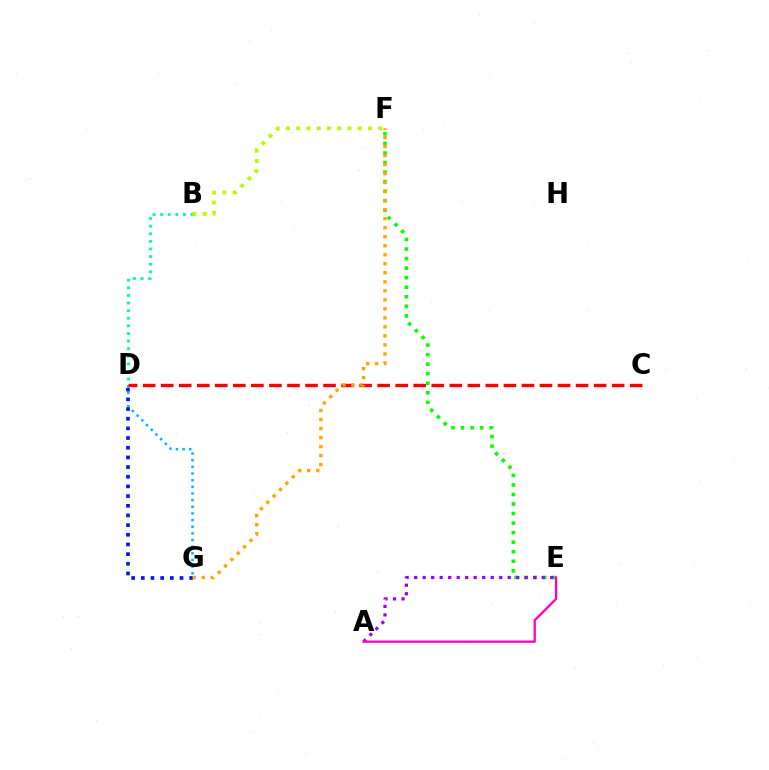{('E', 'F'): [{'color': '#08ff00', 'line_style': 'dotted', 'thickness': 2.59}], ('B', 'D'): [{'color': '#00ff9d', 'line_style': 'dotted', 'thickness': 2.07}], ('D', 'G'): [{'color': '#00b5ff', 'line_style': 'dotted', 'thickness': 1.81}, {'color': '#0010ff', 'line_style': 'dotted', 'thickness': 2.63}], ('B', 'F'): [{'color': '#b3ff00', 'line_style': 'dotted', 'thickness': 2.79}], ('C', 'D'): [{'color': '#ff0000', 'line_style': 'dashed', 'thickness': 2.45}], ('A', 'E'): [{'color': '#9b00ff', 'line_style': 'dotted', 'thickness': 2.31}, {'color': '#ff00bd', 'line_style': 'solid', 'thickness': 1.65}], ('F', 'G'): [{'color': '#ffa500', 'line_style': 'dotted', 'thickness': 2.45}]}